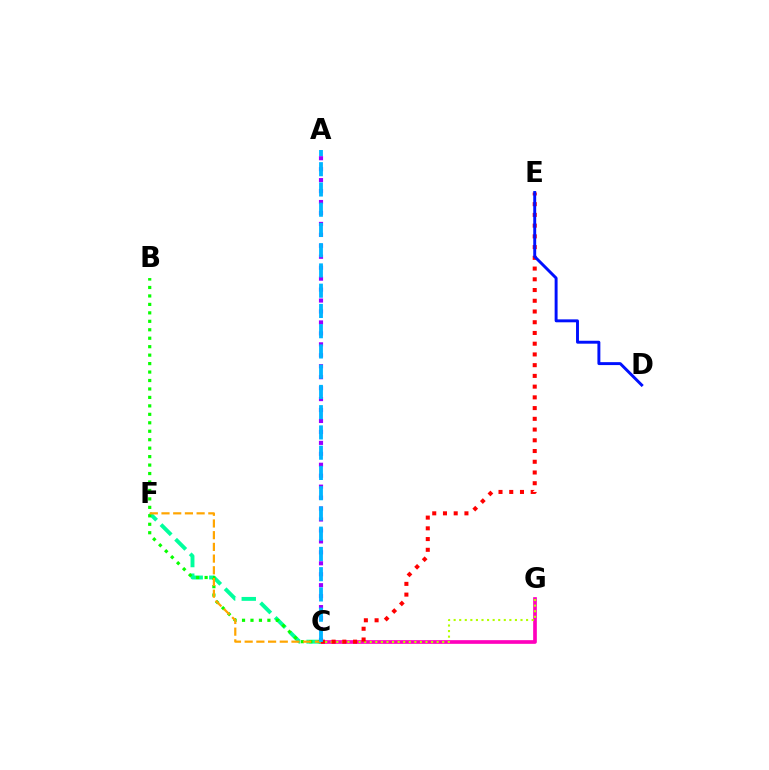{('C', 'G'): [{'color': '#ff00bd', 'line_style': 'solid', 'thickness': 2.65}, {'color': '#b3ff00', 'line_style': 'dotted', 'thickness': 1.51}], ('A', 'C'): [{'color': '#9b00ff', 'line_style': 'dotted', 'thickness': 2.97}, {'color': '#00b5ff', 'line_style': 'dashed', 'thickness': 2.75}], ('C', 'E'): [{'color': '#ff0000', 'line_style': 'dotted', 'thickness': 2.92}], ('C', 'F'): [{'color': '#00ff9d', 'line_style': 'dashed', 'thickness': 2.8}, {'color': '#ffa500', 'line_style': 'dashed', 'thickness': 1.59}], ('D', 'E'): [{'color': '#0010ff', 'line_style': 'solid', 'thickness': 2.11}], ('B', 'C'): [{'color': '#08ff00', 'line_style': 'dotted', 'thickness': 2.3}]}